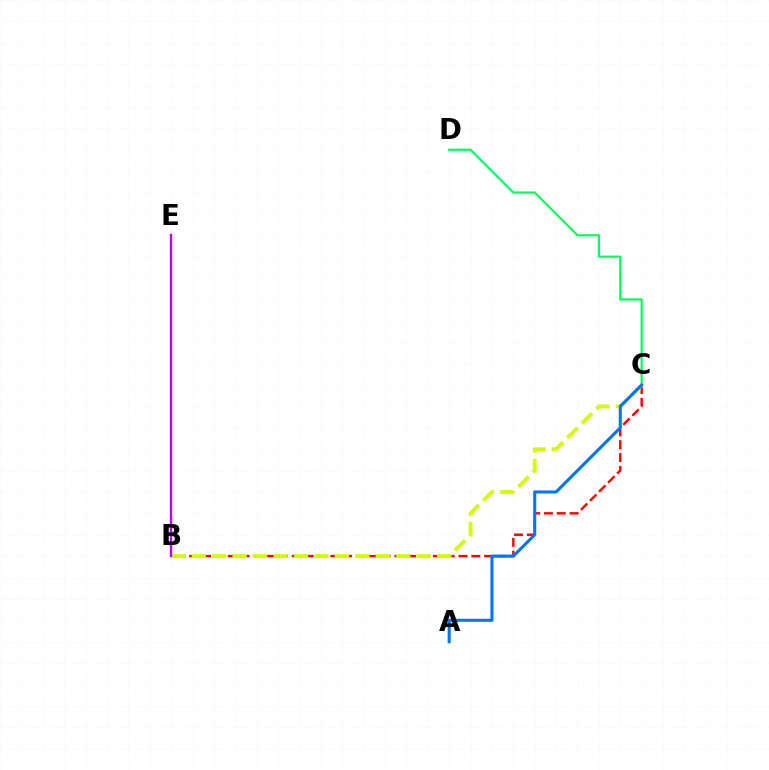{('B', 'C'): [{'color': '#ff0000', 'line_style': 'dashed', 'thickness': 1.74}, {'color': '#d1ff00', 'line_style': 'dashed', 'thickness': 2.78}], ('C', 'D'): [{'color': '#00ff5c', 'line_style': 'solid', 'thickness': 1.57}], ('B', 'E'): [{'color': '#b900ff', 'line_style': 'solid', 'thickness': 1.71}], ('A', 'C'): [{'color': '#0074ff', 'line_style': 'solid', 'thickness': 2.2}]}